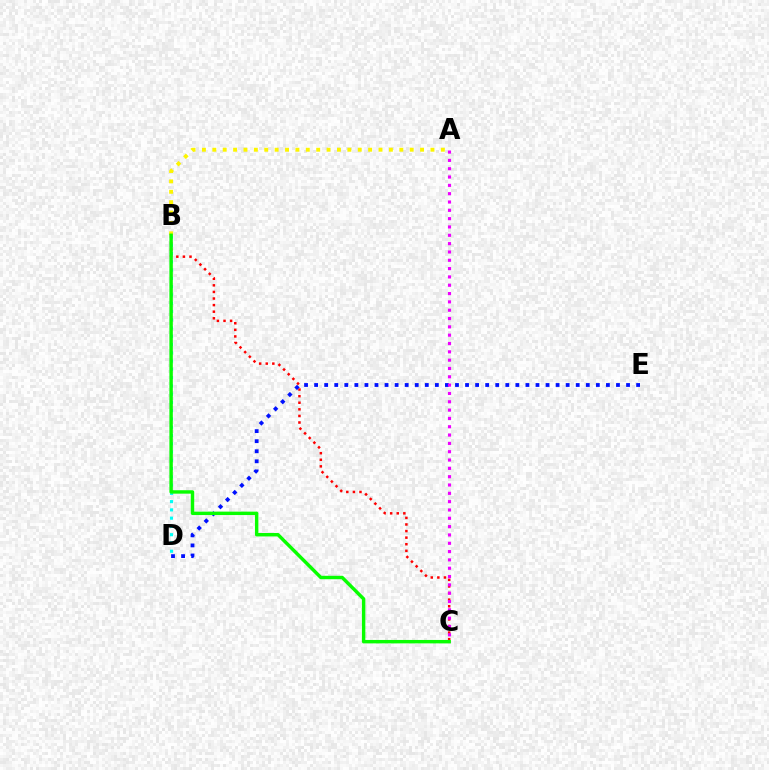{('B', 'C'): [{'color': '#ff0000', 'line_style': 'dotted', 'thickness': 1.79}, {'color': '#08ff00', 'line_style': 'solid', 'thickness': 2.47}], ('B', 'D'): [{'color': '#00fff6', 'line_style': 'dotted', 'thickness': 2.25}], ('A', 'B'): [{'color': '#fcf500', 'line_style': 'dotted', 'thickness': 2.82}], ('D', 'E'): [{'color': '#0010ff', 'line_style': 'dotted', 'thickness': 2.73}], ('A', 'C'): [{'color': '#ee00ff', 'line_style': 'dotted', 'thickness': 2.26}]}